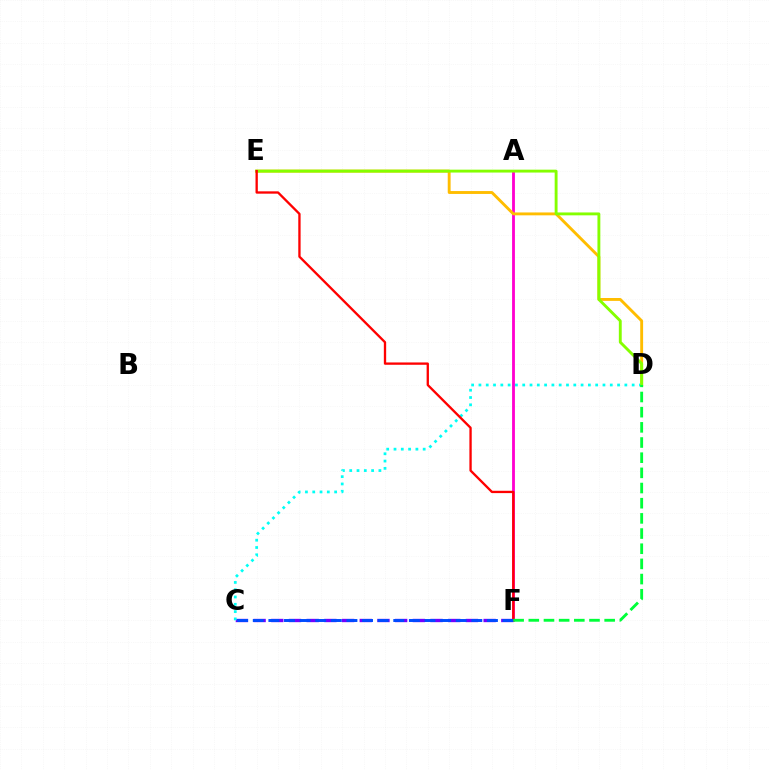{('C', 'F'): [{'color': '#7200ff', 'line_style': 'dashed', 'thickness': 2.4}, {'color': '#004bff', 'line_style': 'dashed', 'thickness': 2.12}], ('A', 'F'): [{'color': '#ff00cf', 'line_style': 'solid', 'thickness': 2.03}], ('D', 'E'): [{'color': '#ffbd00', 'line_style': 'solid', 'thickness': 2.07}, {'color': '#84ff00', 'line_style': 'solid', 'thickness': 2.08}], ('C', 'D'): [{'color': '#00fff6', 'line_style': 'dotted', 'thickness': 1.98}], ('E', 'F'): [{'color': '#ff0000', 'line_style': 'solid', 'thickness': 1.67}], ('D', 'F'): [{'color': '#00ff39', 'line_style': 'dashed', 'thickness': 2.06}]}